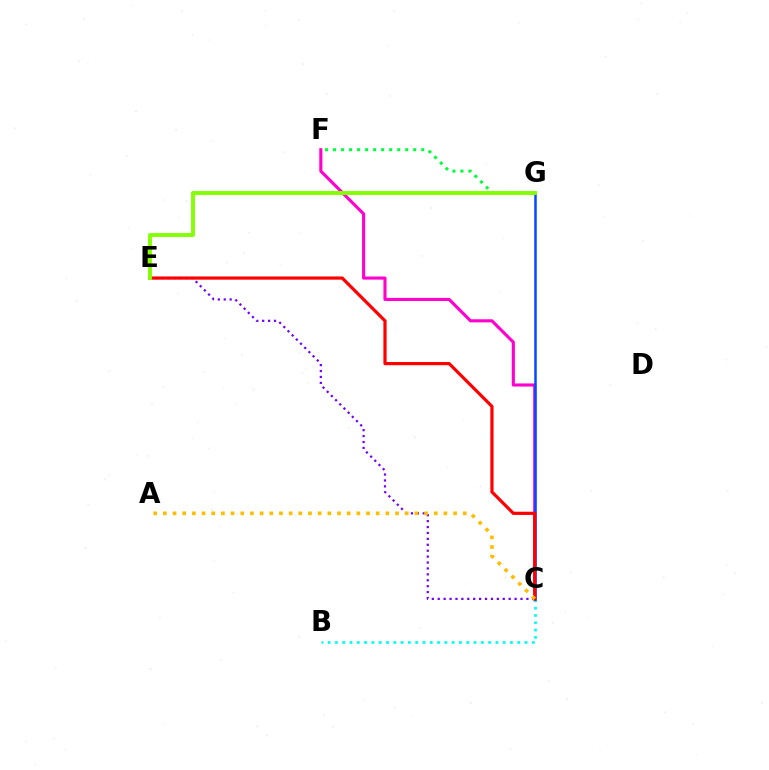{('C', 'E'): [{'color': '#7200ff', 'line_style': 'dotted', 'thickness': 1.61}, {'color': '#ff0000', 'line_style': 'solid', 'thickness': 2.3}], ('B', 'C'): [{'color': '#00fff6', 'line_style': 'dotted', 'thickness': 1.98}], ('C', 'F'): [{'color': '#ff00cf', 'line_style': 'solid', 'thickness': 2.23}], ('F', 'G'): [{'color': '#00ff39', 'line_style': 'dotted', 'thickness': 2.18}], ('C', 'G'): [{'color': '#004bff', 'line_style': 'solid', 'thickness': 1.8}], ('A', 'C'): [{'color': '#ffbd00', 'line_style': 'dotted', 'thickness': 2.63}], ('E', 'G'): [{'color': '#84ff00', 'line_style': 'solid', 'thickness': 2.8}]}